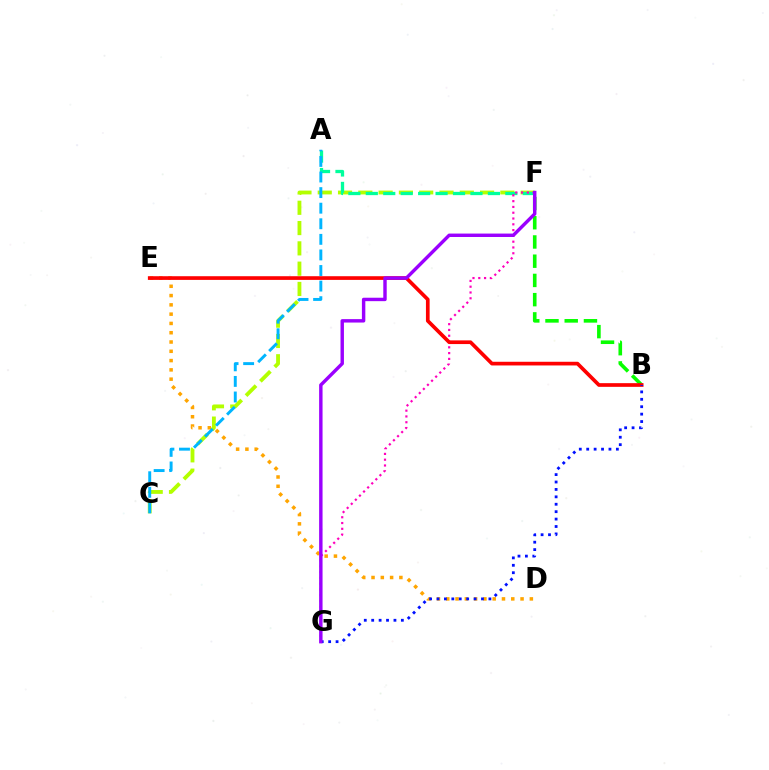{('B', 'F'): [{'color': '#08ff00', 'line_style': 'dashed', 'thickness': 2.61}], ('C', 'F'): [{'color': '#b3ff00', 'line_style': 'dashed', 'thickness': 2.76}], ('A', 'F'): [{'color': '#00ff9d', 'line_style': 'dashed', 'thickness': 2.37}], ('D', 'E'): [{'color': '#ffa500', 'line_style': 'dotted', 'thickness': 2.52}], ('F', 'G'): [{'color': '#ff00bd', 'line_style': 'dotted', 'thickness': 1.57}, {'color': '#9b00ff', 'line_style': 'solid', 'thickness': 2.47}], ('B', 'E'): [{'color': '#ff0000', 'line_style': 'solid', 'thickness': 2.65}], ('A', 'C'): [{'color': '#00b5ff', 'line_style': 'dashed', 'thickness': 2.12}], ('B', 'G'): [{'color': '#0010ff', 'line_style': 'dotted', 'thickness': 2.01}]}